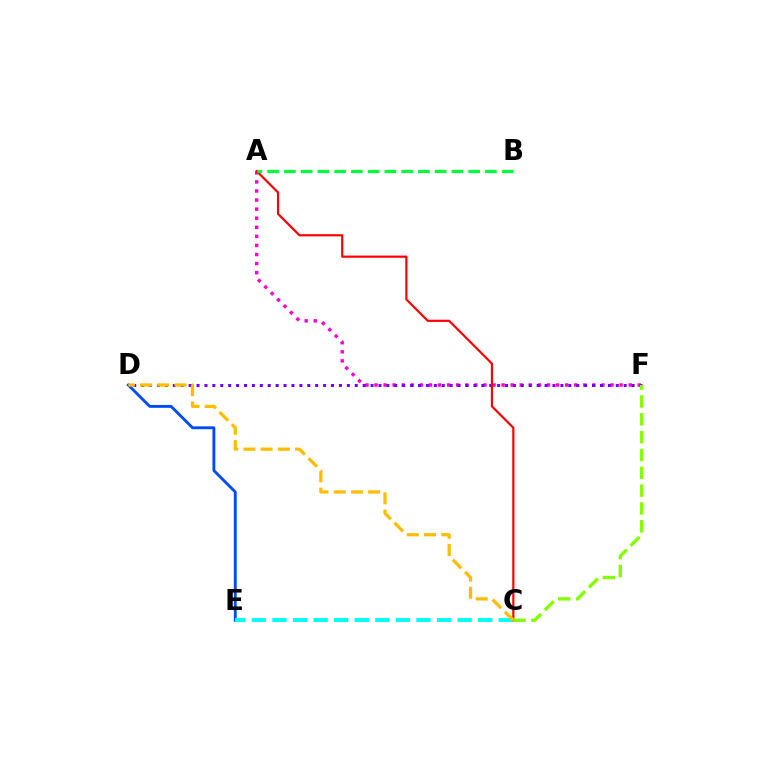{('D', 'E'): [{'color': '#004bff', 'line_style': 'solid', 'thickness': 2.07}], ('A', 'F'): [{'color': '#ff00cf', 'line_style': 'dotted', 'thickness': 2.47}], ('D', 'F'): [{'color': '#7200ff', 'line_style': 'dotted', 'thickness': 2.15}], ('C', 'E'): [{'color': '#00fff6', 'line_style': 'dashed', 'thickness': 2.8}], ('A', 'C'): [{'color': '#ff0000', 'line_style': 'solid', 'thickness': 1.58}], ('C', 'F'): [{'color': '#84ff00', 'line_style': 'dashed', 'thickness': 2.42}], ('A', 'B'): [{'color': '#00ff39', 'line_style': 'dashed', 'thickness': 2.28}], ('C', 'D'): [{'color': '#ffbd00', 'line_style': 'dashed', 'thickness': 2.34}]}